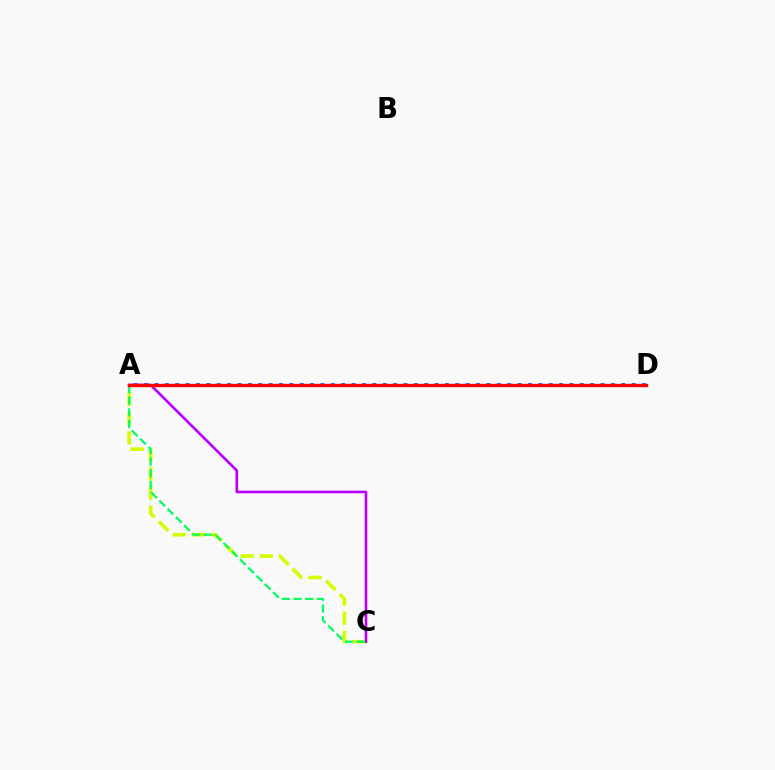{('A', 'C'): [{'color': '#d1ff00', 'line_style': 'dashed', 'thickness': 2.61}, {'color': '#b900ff', 'line_style': 'solid', 'thickness': 1.9}, {'color': '#00ff5c', 'line_style': 'dashed', 'thickness': 1.58}], ('A', 'D'): [{'color': '#0074ff', 'line_style': 'dotted', 'thickness': 2.82}, {'color': '#ff0000', 'line_style': 'solid', 'thickness': 2.43}]}